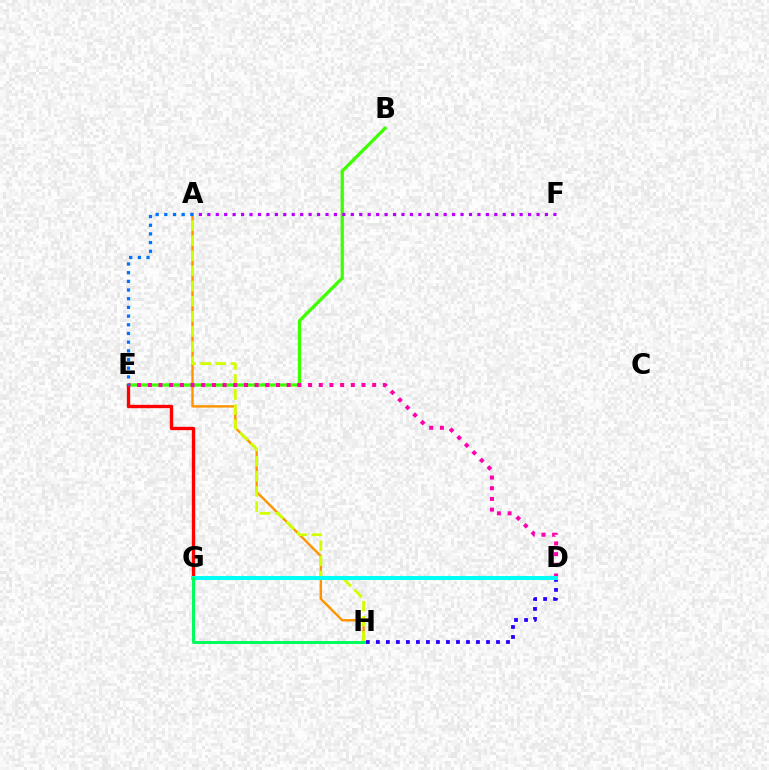{('D', 'H'): [{'color': '#2500ff', 'line_style': 'dotted', 'thickness': 2.72}], ('B', 'E'): [{'color': '#3dff00', 'line_style': 'solid', 'thickness': 2.35}], ('E', 'G'): [{'color': '#ff0000', 'line_style': 'solid', 'thickness': 2.41}], ('A', 'H'): [{'color': '#ff9400', 'line_style': 'solid', 'thickness': 1.74}, {'color': '#d1ff00', 'line_style': 'dashed', 'thickness': 2.05}], ('A', 'F'): [{'color': '#b900ff', 'line_style': 'dotted', 'thickness': 2.29}], ('D', 'E'): [{'color': '#ff00ac', 'line_style': 'dotted', 'thickness': 2.9}], ('D', 'G'): [{'color': '#00fff6', 'line_style': 'solid', 'thickness': 2.9}], ('A', 'E'): [{'color': '#0074ff', 'line_style': 'dotted', 'thickness': 2.36}], ('G', 'H'): [{'color': '#00ff5c', 'line_style': 'solid', 'thickness': 2.15}]}